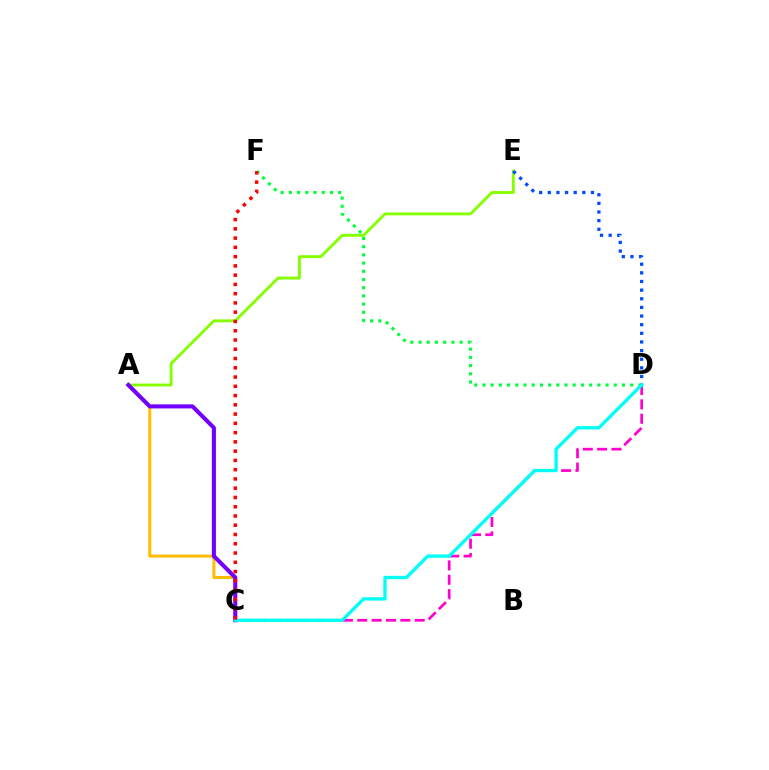{('A', 'C'): [{'color': '#ffbd00', 'line_style': 'solid', 'thickness': 2.17}, {'color': '#7200ff', 'line_style': 'solid', 'thickness': 2.92}], ('A', 'E'): [{'color': '#84ff00', 'line_style': 'solid', 'thickness': 2.08}], ('D', 'E'): [{'color': '#004bff', 'line_style': 'dotted', 'thickness': 2.35}], ('C', 'D'): [{'color': '#ff00cf', 'line_style': 'dashed', 'thickness': 1.95}, {'color': '#00fff6', 'line_style': 'solid', 'thickness': 2.4}], ('D', 'F'): [{'color': '#00ff39', 'line_style': 'dotted', 'thickness': 2.23}], ('C', 'F'): [{'color': '#ff0000', 'line_style': 'dotted', 'thickness': 2.52}]}